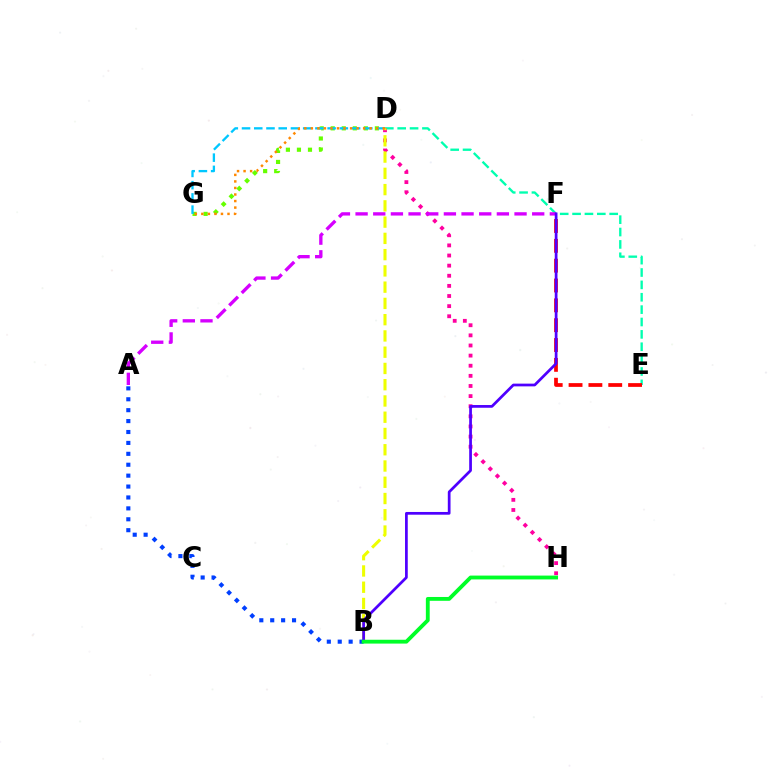{('D', 'G'): [{'color': '#66ff00', 'line_style': 'dotted', 'thickness': 3.0}, {'color': '#00c7ff', 'line_style': 'dashed', 'thickness': 1.66}, {'color': '#ff8800', 'line_style': 'dotted', 'thickness': 1.78}], ('D', 'E'): [{'color': '#00ffaf', 'line_style': 'dashed', 'thickness': 1.68}], ('D', 'H'): [{'color': '#ff00a0', 'line_style': 'dotted', 'thickness': 2.75}], ('B', 'D'): [{'color': '#eeff00', 'line_style': 'dashed', 'thickness': 2.21}], ('A', 'F'): [{'color': '#d600ff', 'line_style': 'dashed', 'thickness': 2.4}], ('A', 'B'): [{'color': '#003fff', 'line_style': 'dotted', 'thickness': 2.96}], ('E', 'F'): [{'color': '#ff0000', 'line_style': 'dashed', 'thickness': 2.7}], ('B', 'F'): [{'color': '#4f00ff', 'line_style': 'solid', 'thickness': 1.97}], ('B', 'H'): [{'color': '#00ff27', 'line_style': 'solid', 'thickness': 2.76}]}